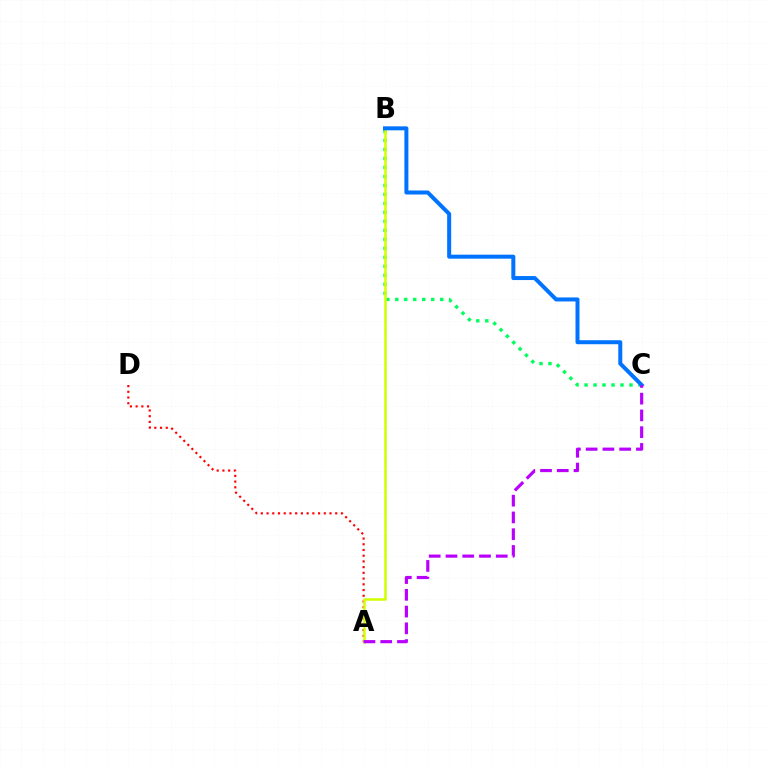{('B', 'C'): [{'color': '#00ff5c', 'line_style': 'dotted', 'thickness': 2.44}, {'color': '#0074ff', 'line_style': 'solid', 'thickness': 2.88}], ('A', 'D'): [{'color': '#ff0000', 'line_style': 'dotted', 'thickness': 1.55}], ('A', 'B'): [{'color': '#d1ff00', 'line_style': 'solid', 'thickness': 1.82}], ('A', 'C'): [{'color': '#b900ff', 'line_style': 'dashed', 'thickness': 2.28}]}